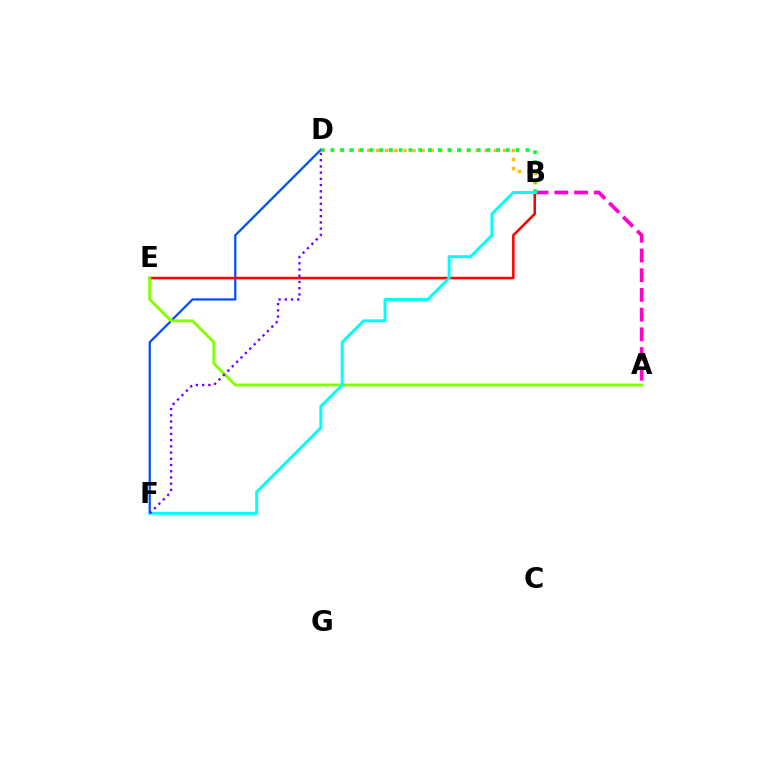{('A', 'B'): [{'color': '#ff00cf', 'line_style': 'dashed', 'thickness': 2.68}], ('B', 'D'): [{'color': '#ffbd00', 'line_style': 'dotted', 'thickness': 2.46}, {'color': '#00ff39', 'line_style': 'dotted', 'thickness': 2.65}], ('D', 'F'): [{'color': '#004bff', 'line_style': 'solid', 'thickness': 1.58}, {'color': '#7200ff', 'line_style': 'dotted', 'thickness': 1.69}], ('B', 'E'): [{'color': '#ff0000', 'line_style': 'solid', 'thickness': 1.85}], ('A', 'E'): [{'color': '#84ff00', 'line_style': 'solid', 'thickness': 2.07}], ('B', 'F'): [{'color': '#00fff6', 'line_style': 'solid', 'thickness': 2.14}]}